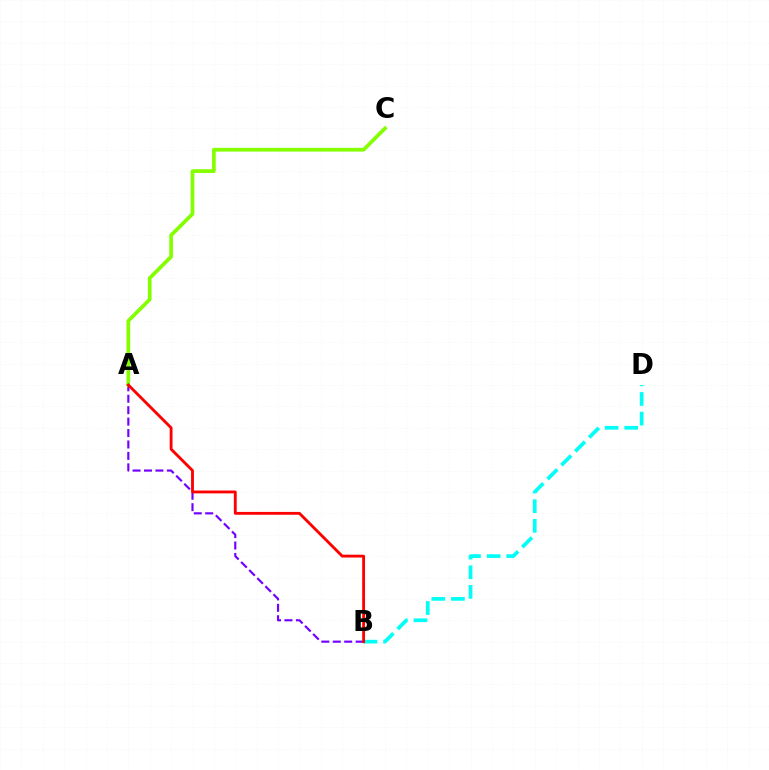{('A', 'B'): [{'color': '#7200ff', 'line_style': 'dashed', 'thickness': 1.55}, {'color': '#ff0000', 'line_style': 'solid', 'thickness': 2.05}], ('A', 'C'): [{'color': '#84ff00', 'line_style': 'solid', 'thickness': 2.68}], ('B', 'D'): [{'color': '#00fff6', 'line_style': 'dashed', 'thickness': 2.67}]}